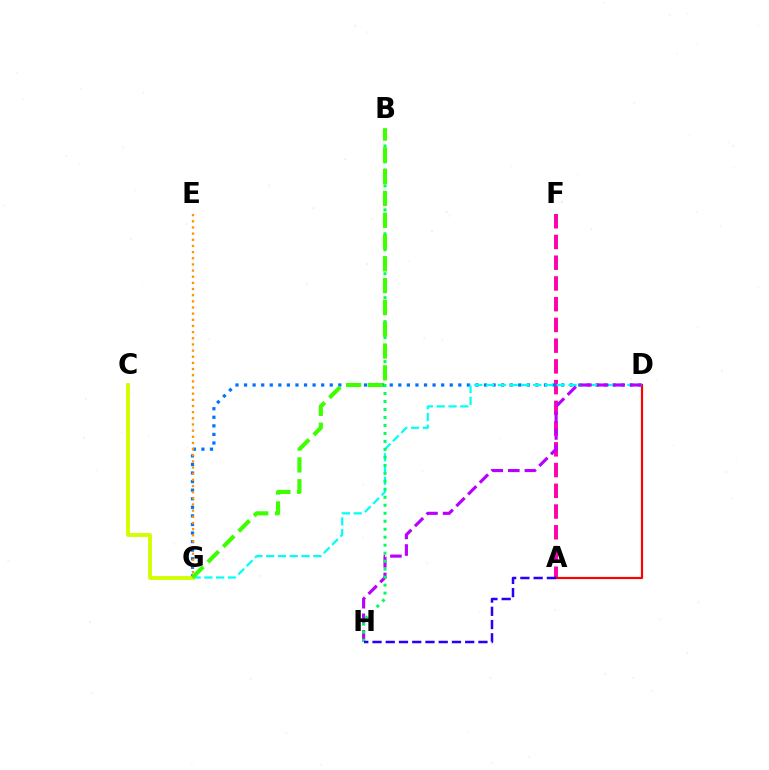{('A', 'F'): [{'color': '#ff00ac', 'line_style': 'dashed', 'thickness': 2.82}], ('A', 'D'): [{'color': '#ff0000', 'line_style': 'solid', 'thickness': 1.56}], ('D', 'G'): [{'color': '#0074ff', 'line_style': 'dotted', 'thickness': 2.33}, {'color': '#00fff6', 'line_style': 'dashed', 'thickness': 1.6}], ('C', 'G'): [{'color': '#d1ff00', 'line_style': 'solid', 'thickness': 2.78}], ('E', 'G'): [{'color': '#ff9400', 'line_style': 'dotted', 'thickness': 1.67}], ('D', 'H'): [{'color': '#b900ff', 'line_style': 'dashed', 'thickness': 2.25}], ('B', 'H'): [{'color': '#00ff5c', 'line_style': 'dotted', 'thickness': 2.17}], ('B', 'G'): [{'color': '#3dff00', 'line_style': 'dashed', 'thickness': 2.96}], ('A', 'H'): [{'color': '#2500ff', 'line_style': 'dashed', 'thickness': 1.8}]}